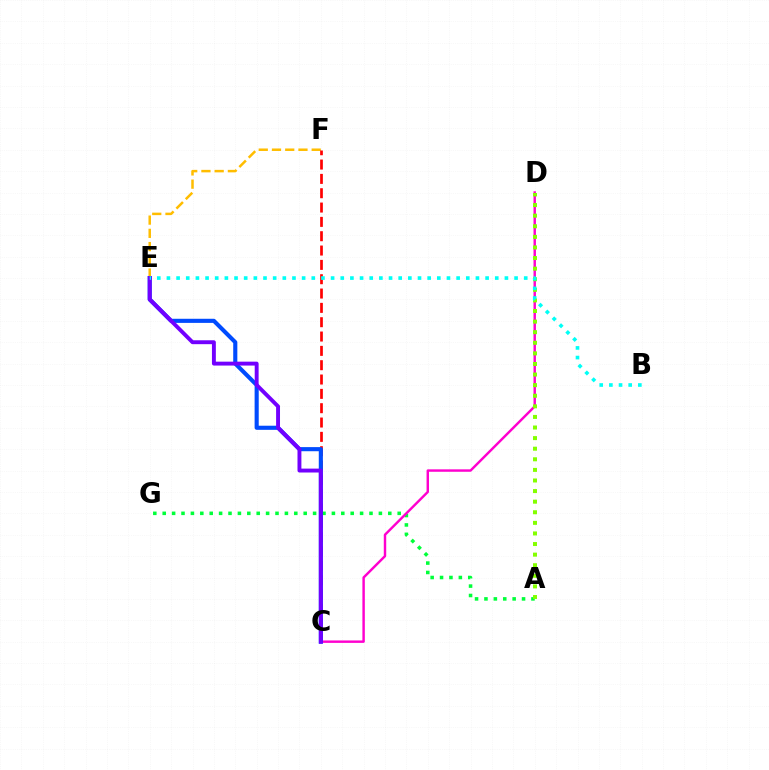{('E', 'F'): [{'color': '#ffbd00', 'line_style': 'dashed', 'thickness': 1.8}], ('A', 'G'): [{'color': '#00ff39', 'line_style': 'dotted', 'thickness': 2.55}], ('C', 'D'): [{'color': '#ff00cf', 'line_style': 'solid', 'thickness': 1.76}], ('C', 'F'): [{'color': '#ff0000', 'line_style': 'dashed', 'thickness': 1.95}], ('A', 'D'): [{'color': '#84ff00', 'line_style': 'dotted', 'thickness': 2.88}], ('C', 'E'): [{'color': '#004bff', 'line_style': 'solid', 'thickness': 2.96}, {'color': '#7200ff', 'line_style': 'solid', 'thickness': 2.81}], ('B', 'E'): [{'color': '#00fff6', 'line_style': 'dotted', 'thickness': 2.62}]}